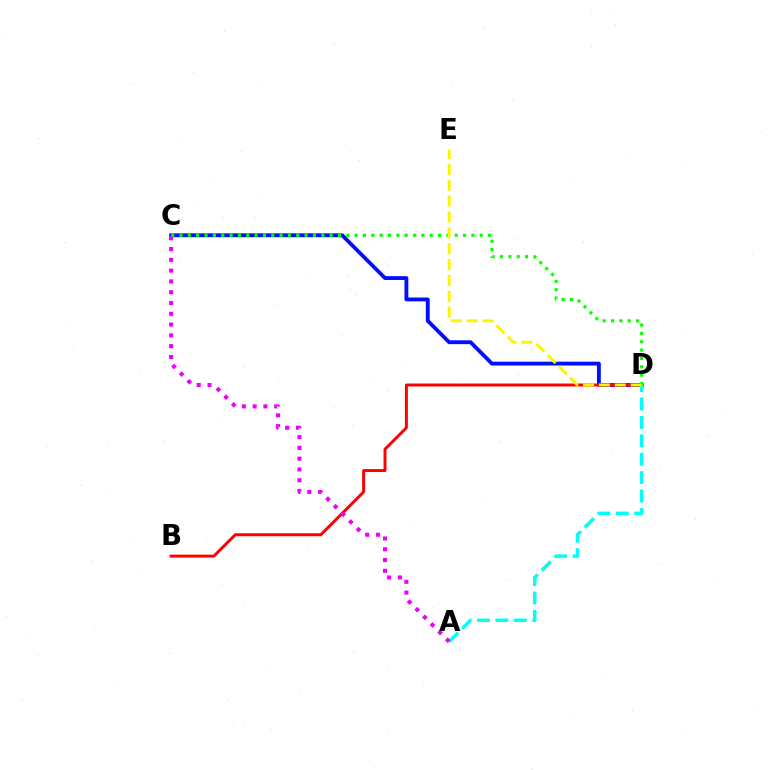{('C', 'D'): [{'color': '#0010ff', 'line_style': 'solid', 'thickness': 2.77}, {'color': '#08ff00', 'line_style': 'dotted', 'thickness': 2.27}], ('B', 'D'): [{'color': '#ff0000', 'line_style': 'solid', 'thickness': 2.13}], ('A', 'D'): [{'color': '#00fff6', 'line_style': 'dashed', 'thickness': 2.5}], ('A', 'C'): [{'color': '#ee00ff', 'line_style': 'dotted', 'thickness': 2.93}], ('D', 'E'): [{'color': '#fcf500', 'line_style': 'dashed', 'thickness': 2.16}]}